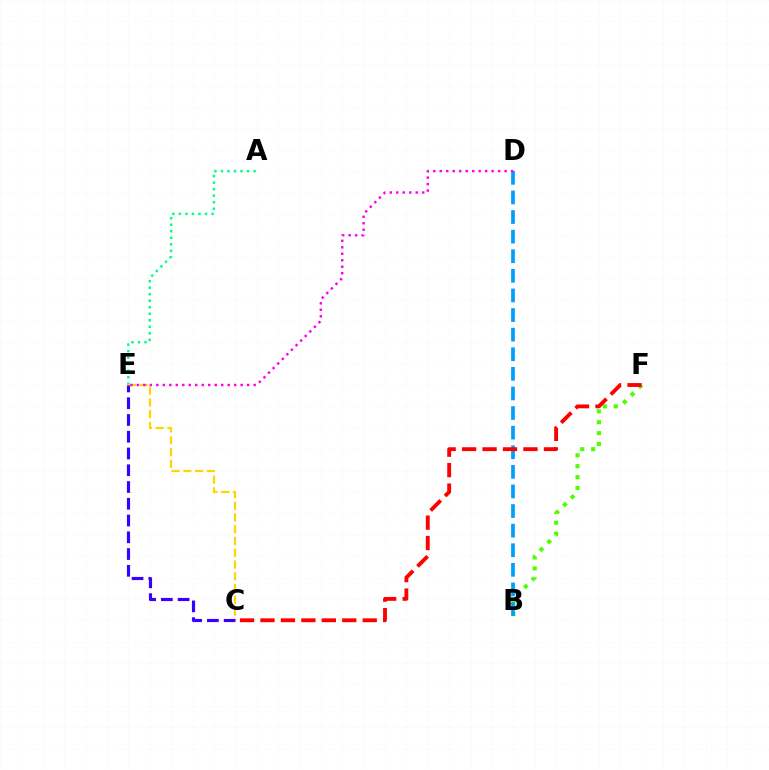{('A', 'E'): [{'color': '#00ff86', 'line_style': 'dotted', 'thickness': 1.77}], ('B', 'F'): [{'color': '#4fff00', 'line_style': 'dotted', 'thickness': 2.96}], ('C', 'E'): [{'color': '#ffd500', 'line_style': 'dashed', 'thickness': 1.6}, {'color': '#3700ff', 'line_style': 'dashed', 'thickness': 2.28}], ('B', 'D'): [{'color': '#009eff', 'line_style': 'dashed', 'thickness': 2.66}], ('C', 'F'): [{'color': '#ff0000', 'line_style': 'dashed', 'thickness': 2.78}], ('D', 'E'): [{'color': '#ff00ed', 'line_style': 'dotted', 'thickness': 1.76}]}